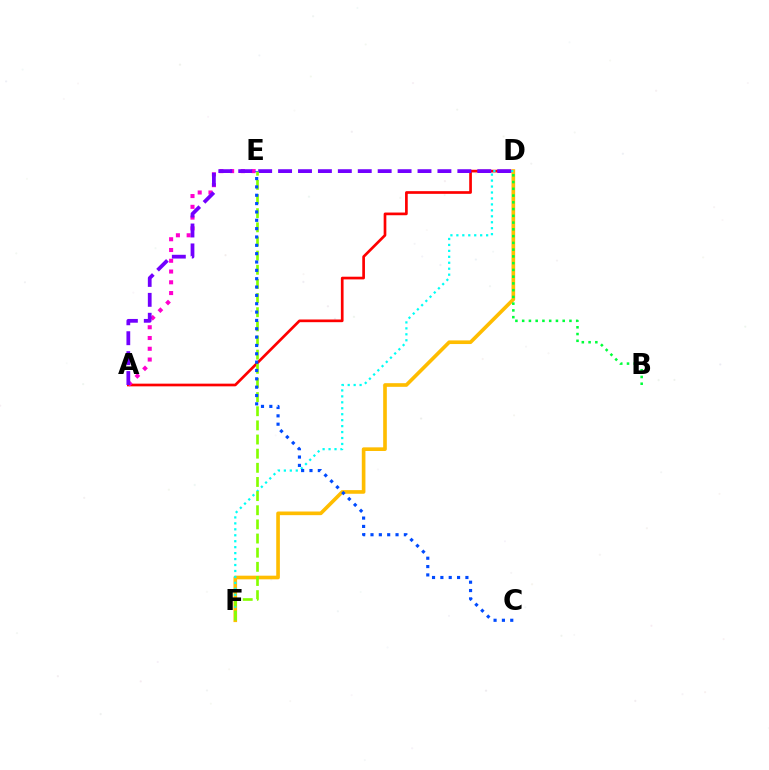{('A', 'D'): [{'color': '#ff0000', 'line_style': 'solid', 'thickness': 1.94}, {'color': '#7200ff', 'line_style': 'dashed', 'thickness': 2.71}], ('D', 'F'): [{'color': '#ffbd00', 'line_style': 'solid', 'thickness': 2.62}, {'color': '#00fff6', 'line_style': 'dotted', 'thickness': 1.62}], ('A', 'E'): [{'color': '#ff00cf', 'line_style': 'dotted', 'thickness': 2.92}], ('B', 'D'): [{'color': '#00ff39', 'line_style': 'dotted', 'thickness': 1.84}], ('E', 'F'): [{'color': '#84ff00', 'line_style': 'dashed', 'thickness': 1.92}], ('C', 'E'): [{'color': '#004bff', 'line_style': 'dotted', 'thickness': 2.27}]}